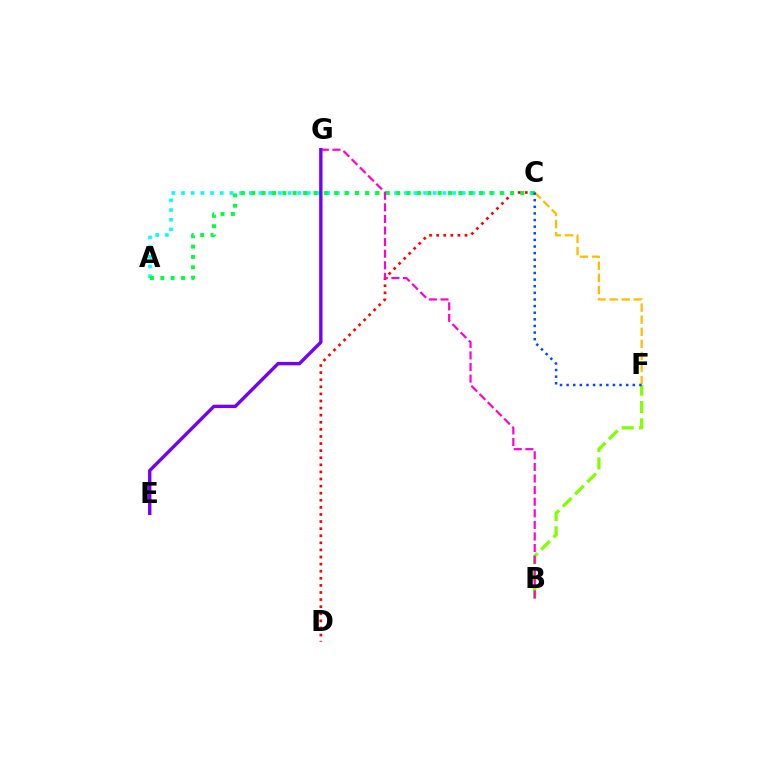{('A', 'C'): [{'color': '#00fff6', 'line_style': 'dotted', 'thickness': 2.63}, {'color': '#00ff39', 'line_style': 'dotted', 'thickness': 2.81}], ('C', 'D'): [{'color': '#ff0000', 'line_style': 'dotted', 'thickness': 1.93}], ('B', 'F'): [{'color': '#84ff00', 'line_style': 'dashed', 'thickness': 2.35}], ('B', 'G'): [{'color': '#ff00cf', 'line_style': 'dashed', 'thickness': 1.57}], ('E', 'G'): [{'color': '#7200ff', 'line_style': 'solid', 'thickness': 2.42}], ('C', 'F'): [{'color': '#ffbd00', 'line_style': 'dashed', 'thickness': 1.64}, {'color': '#004bff', 'line_style': 'dotted', 'thickness': 1.8}]}